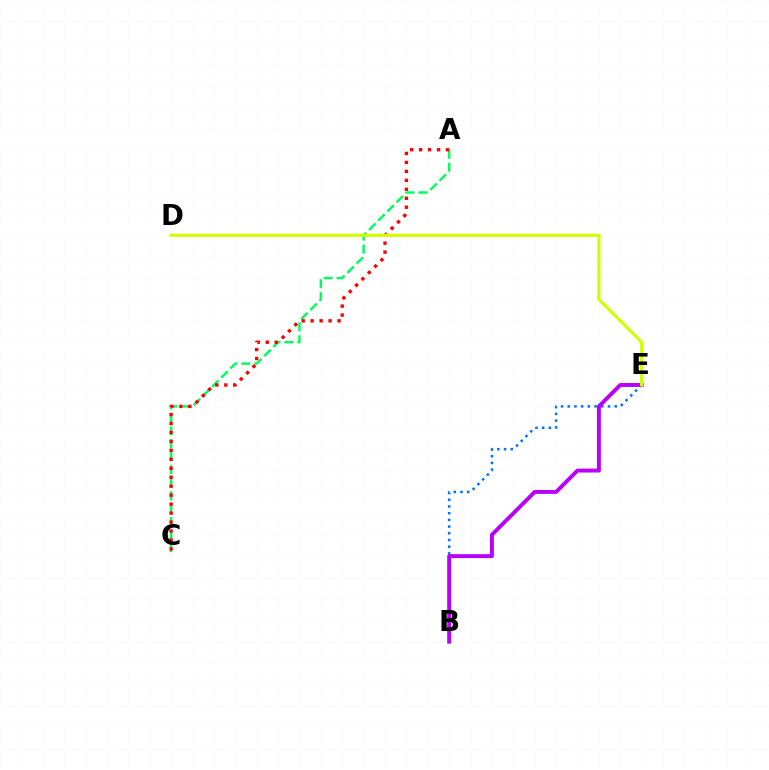{('B', 'E'): [{'color': '#0074ff', 'line_style': 'dotted', 'thickness': 1.82}, {'color': '#b900ff', 'line_style': 'solid', 'thickness': 2.82}], ('A', 'C'): [{'color': '#00ff5c', 'line_style': 'dashed', 'thickness': 1.76}, {'color': '#ff0000', 'line_style': 'dotted', 'thickness': 2.43}], ('D', 'E'): [{'color': '#d1ff00', 'line_style': 'solid', 'thickness': 2.3}]}